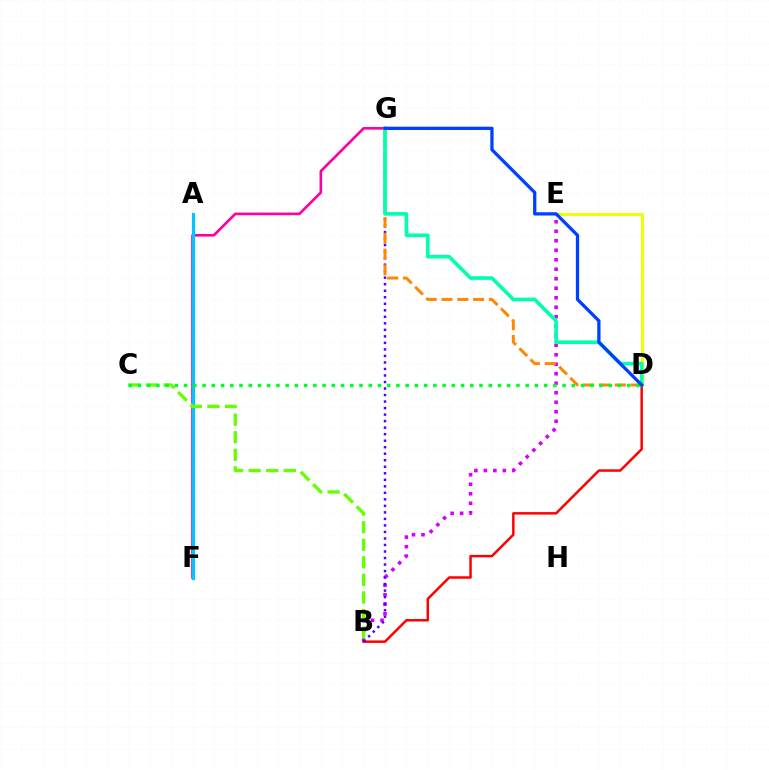{('B', 'E'): [{'color': '#d600ff', 'line_style': 'dotted', 'thickness': 2.58}], ('D', 'E'): [{'color': '#eeff00', 'line_style': 'solid', 'thickness': 2.15}], ('F', 'G'): [{'color': '#ff00a0', 'line_style': 'solid', 'thickness': 1.9}], ('A', 'F'): [{'color': '#00c7ff', 'line_style': 'solid', 'thickness': 2.32}], ('B', 'D'): [{'color': '#ff0000', 'line_style': 'solid', 'thickness': 1.79}], ('B', 'G'): [{'color': '#4f00ff', 'line_style': 'dotted', 'thickness': 1.77}], ('B', 'C'): [{'color': '#66ff00', 'line_style': 'dashed', 'thickness': 2.39}], ('D', 'G'): [{'color': '#ff8800', 'line_style': 'dashed', 'thickness': 2.15}, {'color': '#00ffaf', 'line_style': 'solid', 'thickness': 2.62}, {'color': '#003fff', 'line_style': 'solid', 'thickness': 2.36}], ('C', 'D'): [{'color': '#00ff27', 'line_style': 'dotted', 'thickness': 2.51}]}